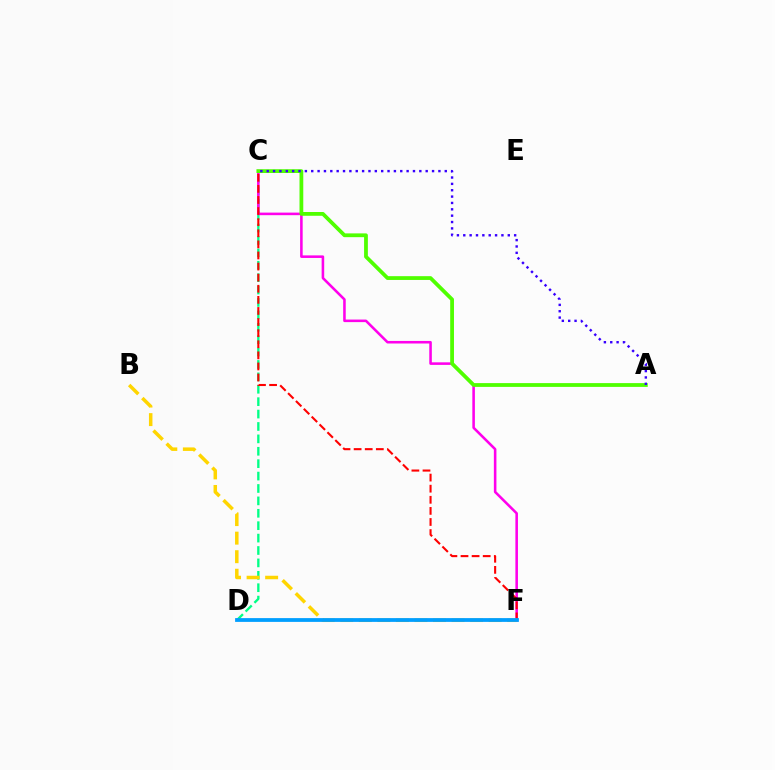{('C', 'D'): [{'color': '#00ff86', 'line_style': 'dashed', 'thickness': 1.68}], ('C', 'F'): [{'color': '#ff00ed', 'line_style': 'solid', 'thickness': 1.85}, {'color': '#ff0000', 'line_style': 'dashed', 'thickness': 1.51}], ('A', 'C'): [{'color': '#4fff00', 'line_style': 'solid', 'thickness': 2.72}, {'color': '#3700ff', 'line_style': 'dotted', 'thickness': 1.73}], ('B', 'F'): [{'color': '#ffd500', 'line_style': 'dashed', 'thickness': 2.52}], ('D', 'F'): [{'color': '#009eff', 'line_style': 'solid', 'thickness': 2.72}]}